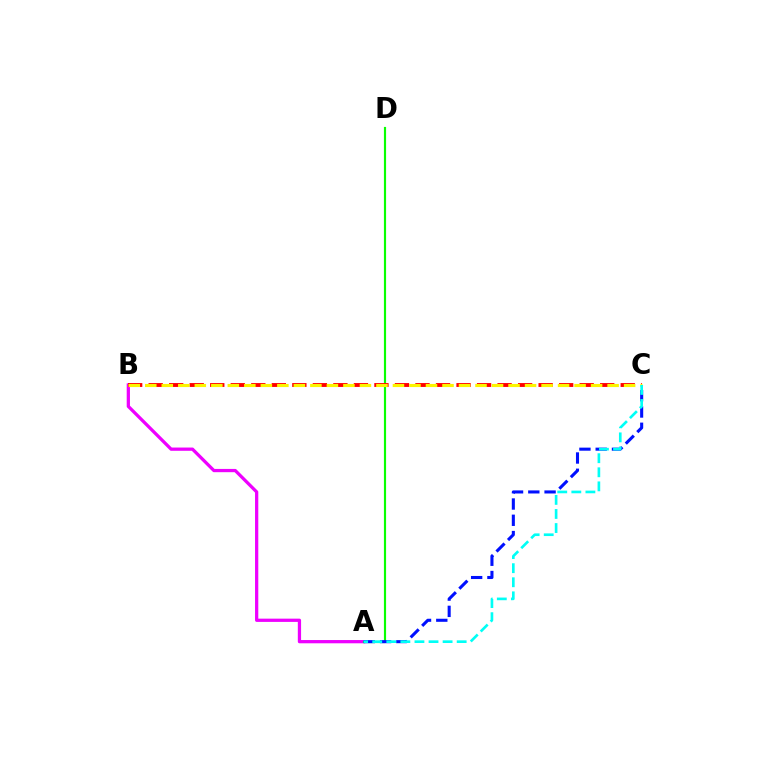{('A', 'B'): [{'color': '#ee00ff', 'line_style': 'solid', 'thickness': 2.34}], ('A', 'D'): [{'color': '#08ff00', 'line_style': 'solid', 'thickness': 1.56}], ('B', 'C'): [{'color': '#ff0000', 'line_style': 'dashed', 'thickness': 2.79}, {'color': '#fcf500', 'line_style': 'dashed', 'thickness': 2.24}], ('A', 'C'): [{'color': '#0010ff', 'line_style': 'dashed', 'thickness': 2.21}, {'color': '#00fff6', 'line_style': 'dashed', 'thickness': 1.91}]}